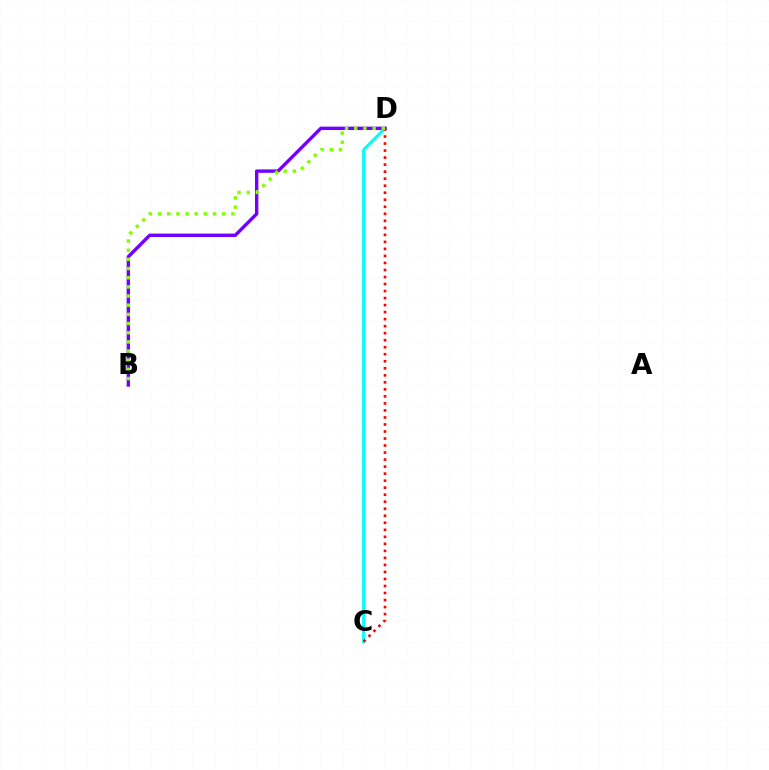{('C', 'D'): [{'color': '#00fff6', 'line_style': 'solid', 'thickness': 2.14}, {'color': '#ff0000', 'line_style': 'dotted', 'thickness': 1.91}], ('B', 'D'): [{'color': '#7200ff', 'line_style': 'solid', 'thickness': 2.44}, {'color': '#84ff00', 'line_style': 'dotted', 'thickness': 2.49}]}